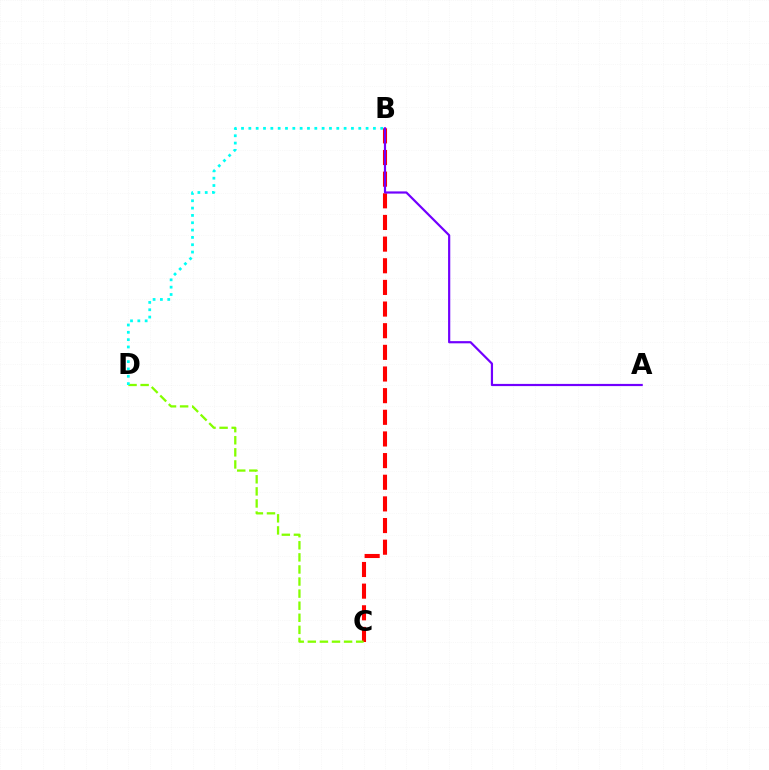{('B', 'C'): [{'color': '#ff0000', 'line_style': 'dashed', 'thickness': 2.94}], ('A', 'B'): [{'color': '#7200ff', 'line_style': 'solid', 'thickness': 1.58}], ('C', 'D'): [{'color': '#84ff00', 'line_style': 'dashed', 'thickness': 1.64}], ('B', 'D'): [{'color': '#00fff6', 'line_style': 'dotted', 'thickness': 1.99}]}